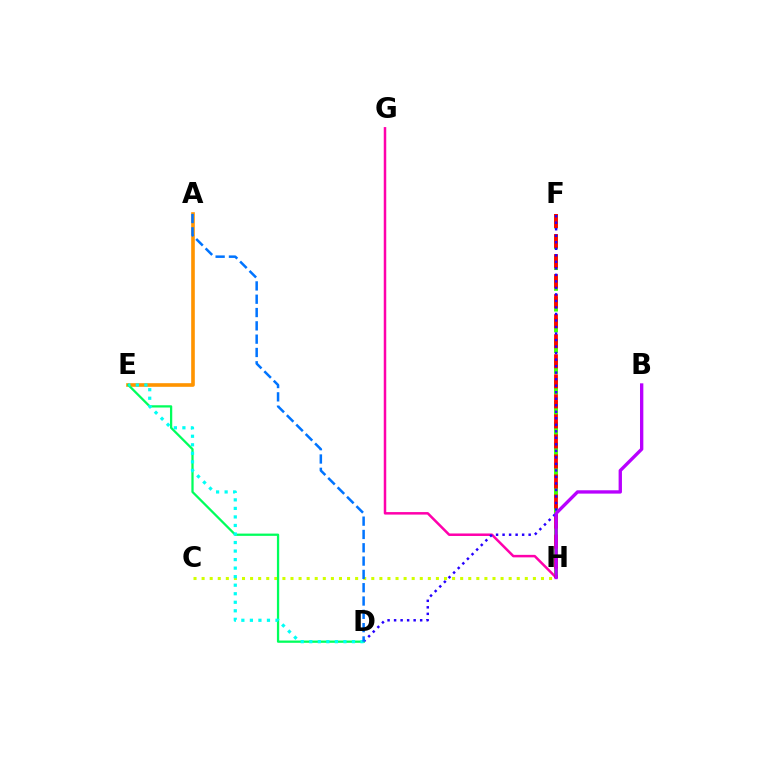{('G', 'H'): [{'color': '#ff00ac', 'line_style': 'solid', 'thickness': 1.8}], ('A', 'E'): [{'color': '#ff9400', 'line_style': 'solid', 'thickness': 2.61}], ('F', 'H'): [{'color': '#3dff00', 'line_style': 'dashed', 'thickness': 2.82}, {'color': '#ff0000', 'line_style': 'dashed', 'thickness': 2.72}], ('C', 'H'): [{'color': '#d1ff00', 'line_style': 'dotted', 'thickness': 2.2}], ('D', 'F'): [{'color': '#2500ff', 'line_style': 'dotted', 'thickness': 1.77}], ('B', 'H'): [{'color': '#b900ff', 'line_style': 'solid', 'thickness': 2.41}], ('D', 'E'): [{'color': '#00ff5c', 'line_style': 'solid', 'thickness': 1.64}, {'color': '#00fff6', 'line_style': 'dotted', 'thickness': 2.32}], ('A', 'D'): [{'color': '#0074ff', 'line_style': 'dashed', 'thickness': 1.81}]}